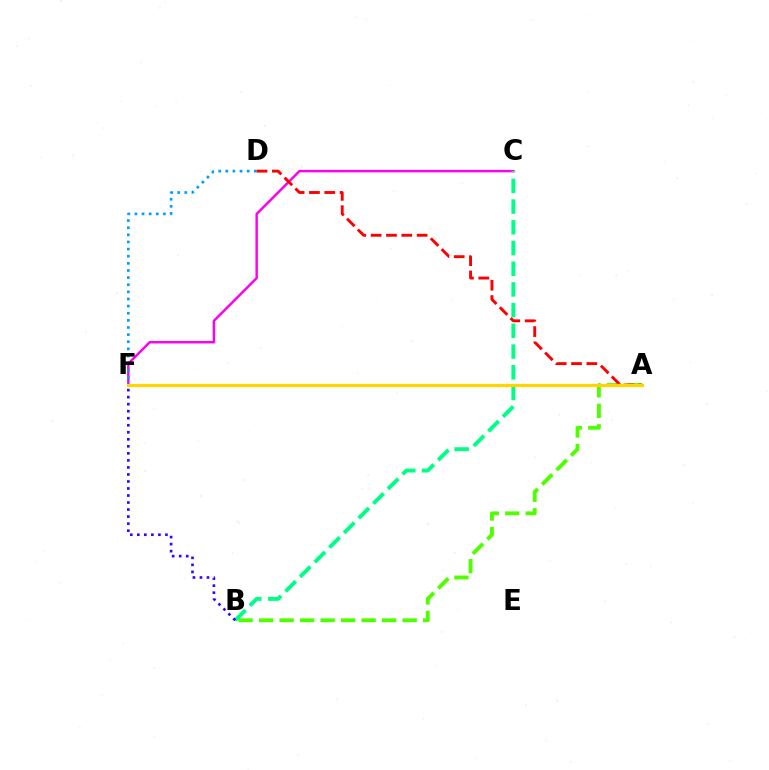{('C', 'F'): [{'color': '#ff00ed', 'line_style': 'solid', 'thickness': 1.77}], ('D', 'F'): [{'color': '#009eff', 'line_style': 'dotted', 'thickness': 1.94}], ('A', 'B'): [{'color': '#4fff00', 'line_style': 'dashed', 'thickness': 2.79}], ('B', 'C'): [{'color': '#00ff86', 'line_style': 'dashed', 'thickness': 2.81}], ('B', 'F'): [{'color': '#3700ff', 'line_style': 'dotted', 'thickness': 1.91}], ('A', 'D'): [{'color': '#ff0000', 'line_style': 'dashed', 'thickness': 2.08}], ('A', 'F'): [{'color': '#ffd500', 'line_style': 'solid', 'thickness': 2.3}]}